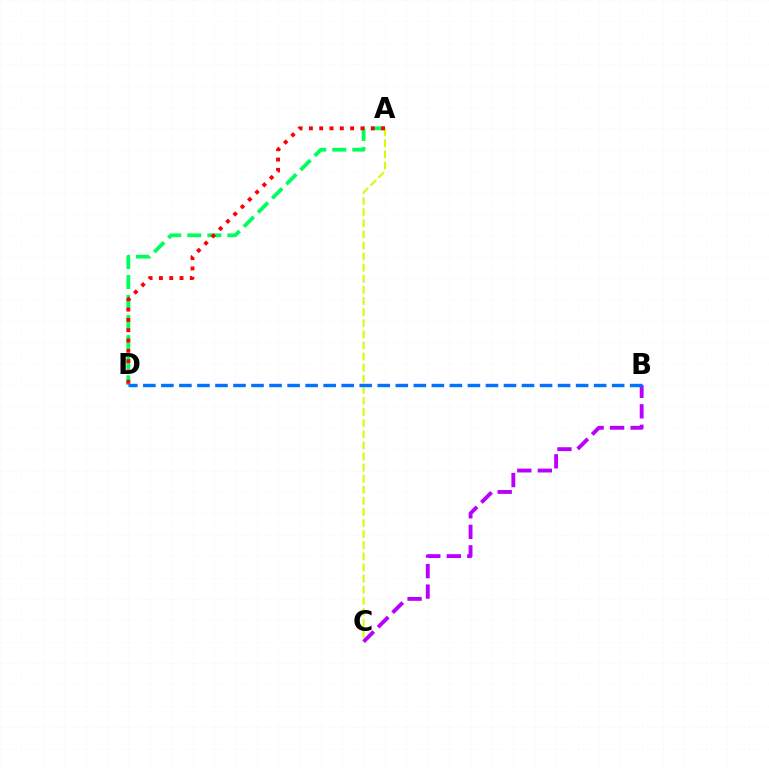{('A', 'D'): [{'color': '#00ff5c', 'line_style': 'dashed', 'thickness': 2.72}, {'color': '#ff0000', 'line_style': 'dotted', 'thickness': 2.8}], ('A', 'C'): [{'color': '#d1ff00', 'line_style': 'dashed', 'thickness': 1.51}], ('B', 'C'): [{'color': '#b900ff', 'line_style': 'dashed', 'thickness': 2.79}], ('B', 'D'): [{'color': '#0074ff', 'line_style': 'dashed', 'thickness': 2.45}]}